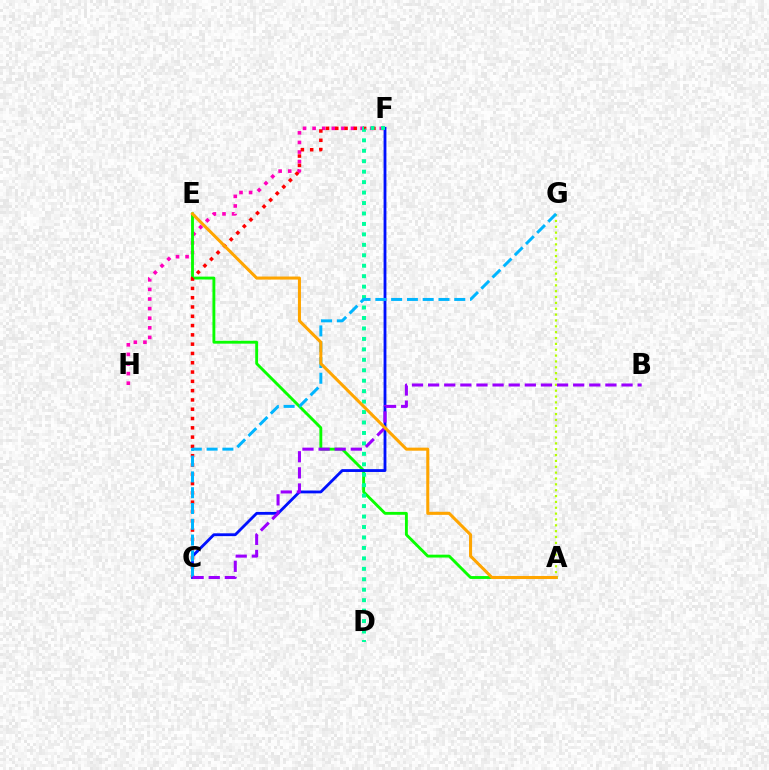{('F', 'H'): [{'color': '#ff00bd', 'line_style': 'dotted', 'thickness': 2.61}], ('A', 'E'): [{'color': '#08ff00', 'line_style': 'solid', 'thickness': 2.07}, {'color': '#ffa500', 'line_style': 'solid', 'thickness': 2.19}], ('A', 'G'): [{'color': '#b3ff00', 'line_style': 'dotted', 'thickness': 1.59}], ('C', 'F'): [{'color': '#ff0000', 'line_style': 'dotted', 'thickness': 2.53}, {'color': '#0010ff', 'line_style': 'solid', 'thickness': 2.04}], ('D', 'F'): [{'color': '#00ff9d', 'line_style': 'dotted', 'thickness': 2.84}], ('C', 'G'): [{'color': '#00b5ff', 'line_style': 'dashed', 'thickness': 2.14}], ('B', 'C'): [{'color': '#9b00ff', 'line_style': 'dashed', 'thickness': 2.19}]}